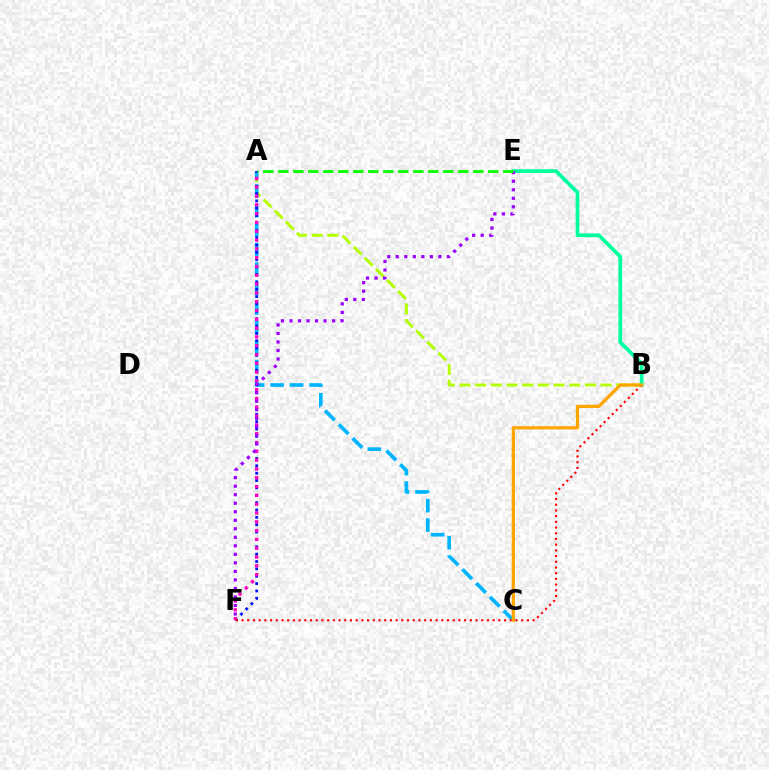{('A', 'B'): [{'color': '#b3ff00', 'line_style': 'dashed', 'thickness': 2.13}], ('B', 'E'): [{'color': '#00ff9d', 'line_style': 'solid', 'thickness': 2.68}], ('A', 'C'): [{'color': '#00b5ff', 'line_style': 'dashed', 'thickness': 2.65}], ('A', 'F'): [{'color': '#0010ff', 'line_style': 'dotted', 'thickness': 2.0}, {'color': '#ff00bd', 'line_style': 'dotted', 'thickness': 2.39}], ('B', 'F'): [{'color': '#ff0000', 'line_style': 'dotted', 'thickness': 1.55}], ('E', 'F'): [{'color': '#9b00ff', 'line_style': 'dotted', 'thickness': 2.32}], ('B', 'C'): [{'color': '#ffa500', 'line_style': 'solid', 'thickness': 2.32}], ('A', 'E'): [{'color': '#08ff00', 'line_style': 'dashed', 'thickness': 2.04}]}